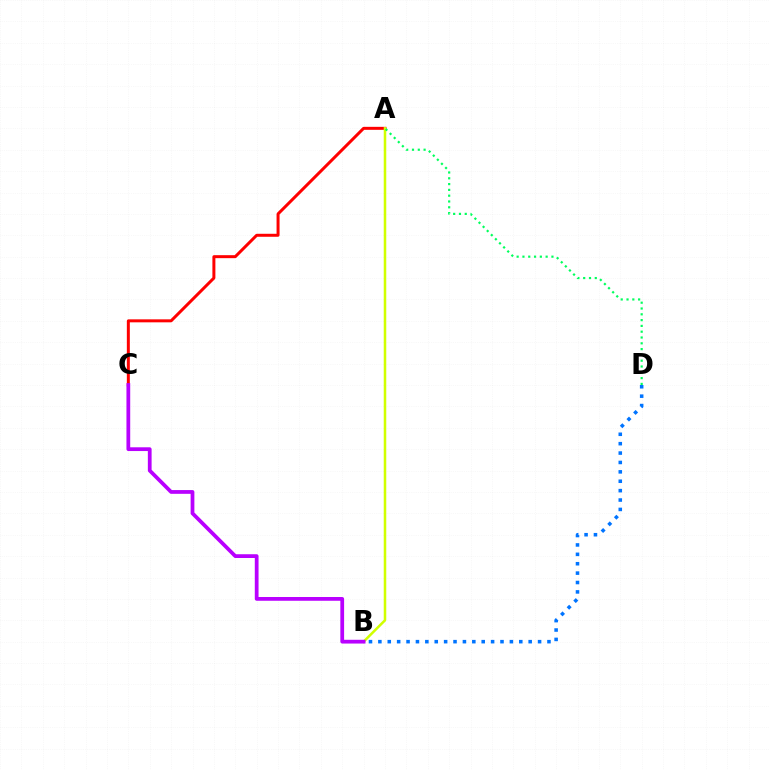{('A', 'C'): [{'color': '#ff0000', 'line_style': 'solid', 'thickness': 2.15}], ('A', 'B'): [{'color': '#d1ff00', 'line_style': 'solid', 'thickness': 1.82}], ('A', 'D'): [{'color': '#00ff5c', 'line_style': 'dotted', 'thickness': 1.58}], ('B', 'C'): [{'color': '#b900ff', 'line_style': 'solid', 'thickness': 2.71}], ('B', 'D'): [{'color': '#0074ff', 'line_style': 'dotted', 'thickness': 2.55}]}